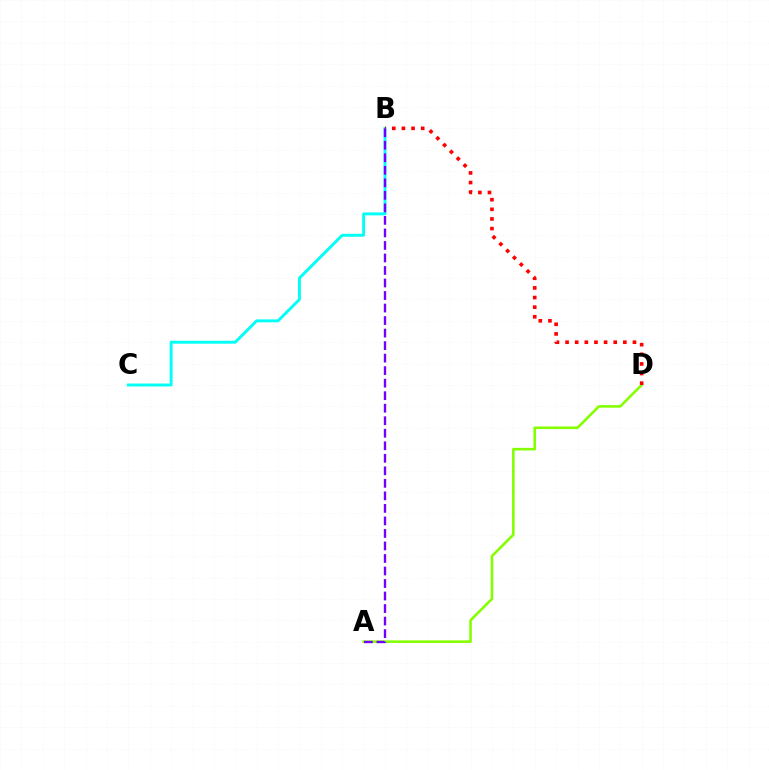{('A', 'D'): [{'color': '#84ff00', 'line_style': 'solid', 'thickness': 1.86}], ('B', 'C'): [{'color': '#00fff6', 'line_style': 'solid', 'thickness': 2.1}], ('B', 'D'): [{'color': '#ff0000', 'line_style': 'dotted', 'thickness': 2.62}], ('A', 'B'): [{'color': '#7200ff', 'line_style': 'dashed', 'thickness': 1.7}]}